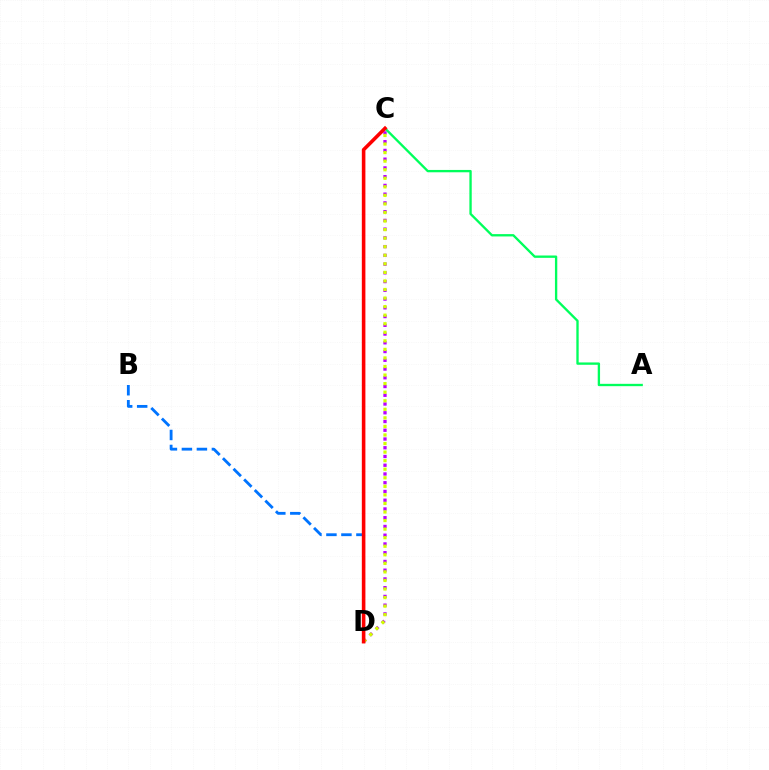{('C', 'D'): [{'color': '#b900ff', 'line_style': 'dotted', 'thickness': 2.38}, {'color': '#d1ff00', 'line_style': 'dotted', 'thickness': 2.33}, {'color': '#ff0000', 'line_style': 'solid', 'thickness': 2.57}], ('B', 'D'): [{'color': '#0074ff', 'line_style': 'dashed', 'thickness': 2.04}], ('A', 'C'): [{'color': '#00ff5c', 'line_style': 'solid', 'thickness': 1.68}]}